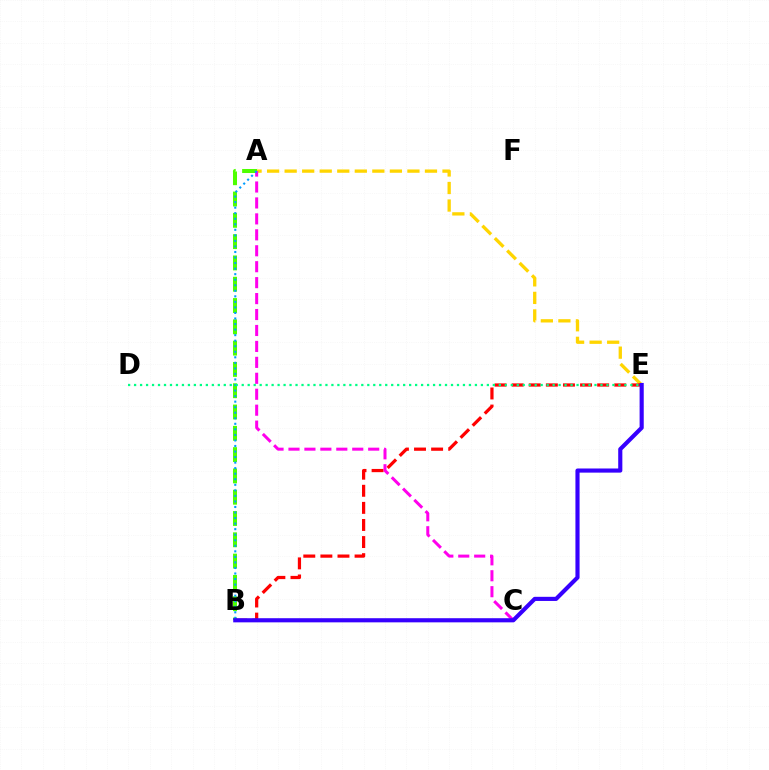{('A', 'E'): [{'color': '#ffd500', 'line_style': 'dashed', 'thickness': 2.38}], ('A', 'B'): [{'color': '#4fff00', 'line_style': 'dashed', 'thickness': 2.89}, {'color': '#009eff', 'line_style': 'dotted', 'thickness': 1.51}], ('B', 'E'): [{'color': '#ff0000', 'line_style': 'dashed', 'thickness': 2.32}, {'color': '#3700ff', 'line_style': 'solid', 'thickness': 2.98}], ('A', 'C'): [{'color': '#ff00ed', 'line_style': 'dashed', 'thickness': 2.17}], ('D', 'E'): [{'color': '#00ff86', 'line_style': 'dotted', 'thickness': 1.62}]}